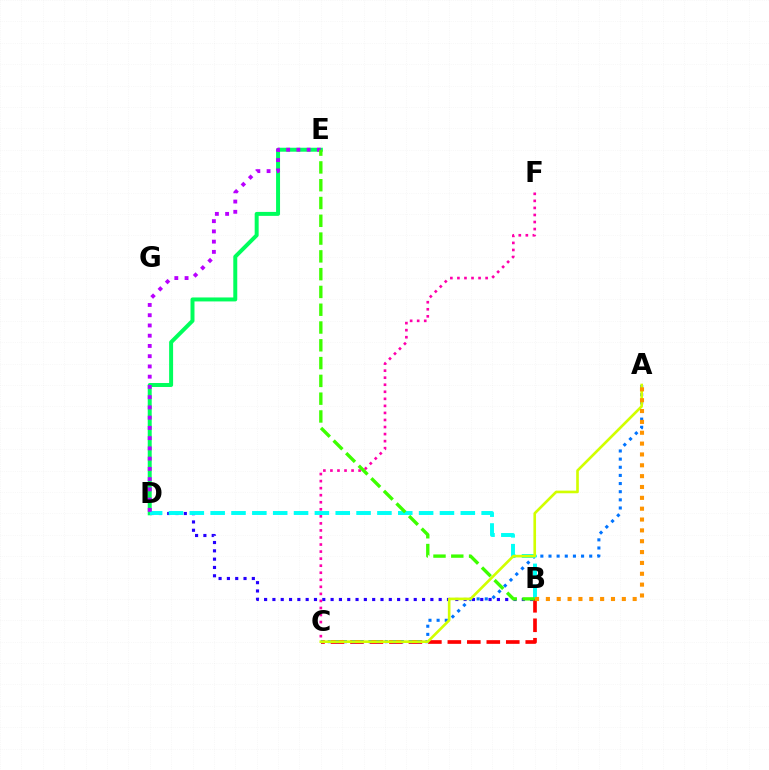{('B', 'D'): [{'color': '#2500ff', 'line_style': 'dotted', 'thickness': 2.26}, {'color': '#00fff6', 'line_style': 'dashed', 'thickness': 2.83}], ('B', 'C'): [{'color': '#ff0000', 'line_style': 'dashed', 'thickness': 2.65}], ('A', 'C'): [{'color': '#0074ff', 'line_style': 'dotted', 'thickness': 2.21}, {'color': '#d1ff00', 'line_style': 'solid', 'thickness': 1.9}], ('D', 'E'): [{'color': '#00ff5c', 'line_style': 'solid', 'thickness': 2.86}, {'color': '#b900ff', 'line_style': 'dotted', 'thickness': 2.78}], ('C', 'F'): [{'color': '#ff00ac', 'line_style': 'dotted', 'thickness': 1.91}], ('B', 'E'): [{'color': '#3dff00', 'line_style': 'dashed', 'thickness': 2.42}], ('A', 'B'): [{'color': '#ff9400', 'line_style': 'dotted', 'thickness': 2.95}]}